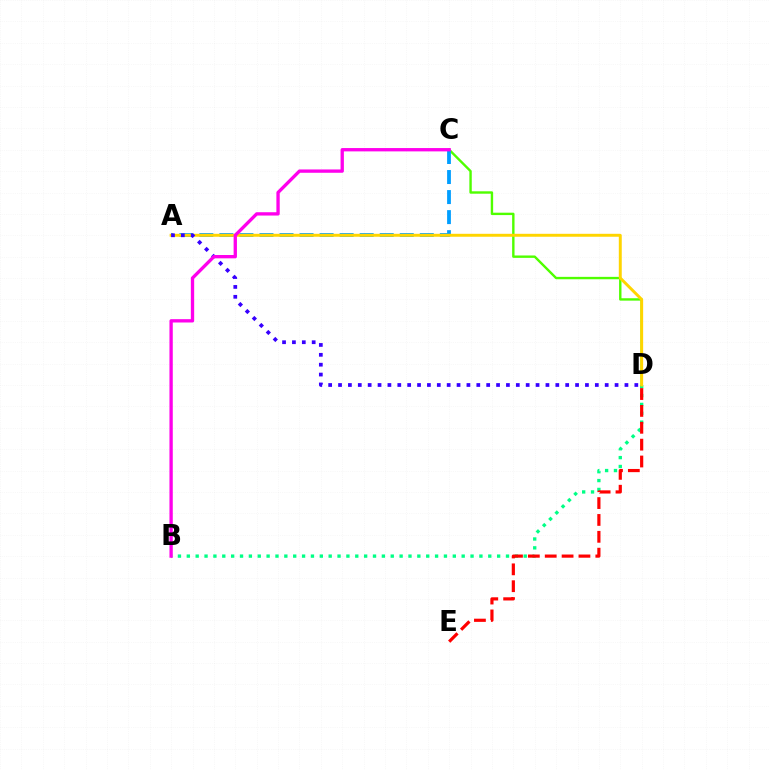{('C', 'D'): [{'color': '#4fff00', 'line_style': 'solid', 'thickness': 1.72}], ('B', 'D'): [{'color': '#00ff86', 'line_style': 'dotted', 'thickness': 2.41}], ('A', 'C'): [{'color': '#009eff', 'line_style': 'dashed', 'thickness': 2.72}], ('A', 'D'): [{'color': '#ffd500', 'line_style': 'solid', 'thickness': 2.12}, {'color': '#3700ff', 'line_style': 'dotted', 'thickness': 2.68}], ('D', 'E'): [{'color': '#ff0000', 'line_style': 'dashed', 'thickness': 2.29}], ('B', 'C'): [{'color': '#ff00ed', 'line_style': 'solid', 'thickness': 2.4}]}